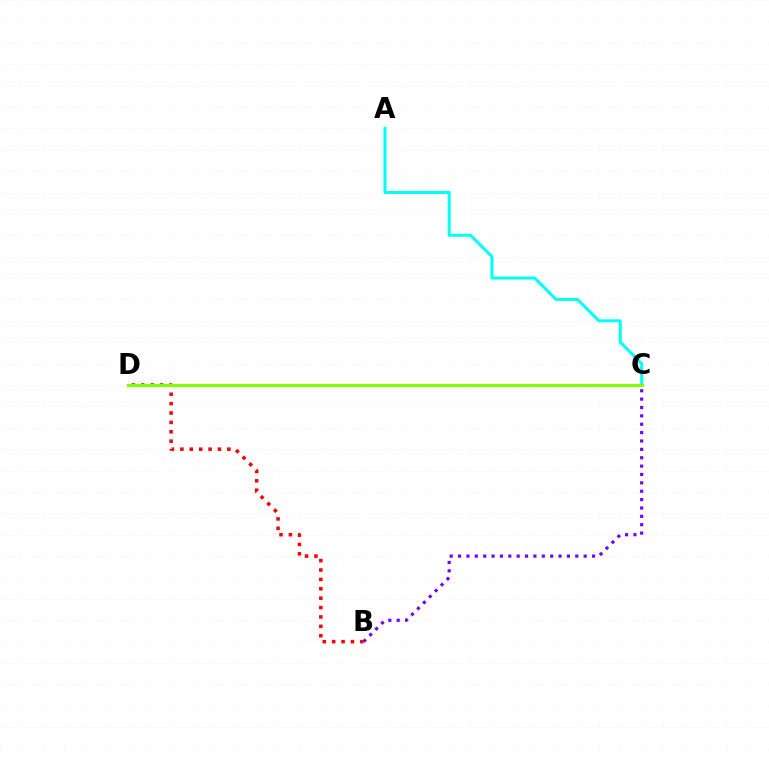{('B', 'D'): [{'color': '#ff0000', 'line_style': 'dotted', 'thickness': 2.55}], ('A', 'C'): [{'color': '#00fff6', 'line_style': 'solid', 'thickness': 2.16}], ('B', 'C'): [{'color': '#7200ff', 'line_style': 'dotted', 'thickness': 2.28}], ('C', 'D'): [{'color': '#84ff00', 'line_style': 'solid', 'thickness': 2.29}]}